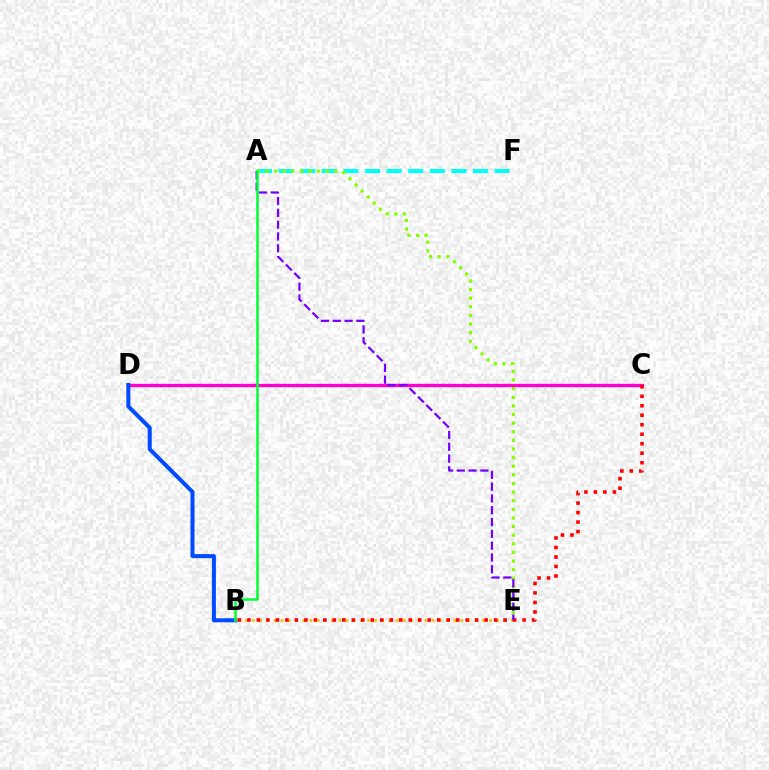{('A', 'F'): [{'color': '#00fff6', 'line_style': 'dashed', 'thickness': 2.93}], ('B', 'E'): [{'color': '#ffbd00', 'line_style': 'dotted', 'thickness': 1.95}], ('A', 'E'): [{'color': '#84ff00', 'line_style': 'dotted', 'thickness': 2.34}, {'color': '#7200ff', 'line_style': 'dashed', 'thickness': 1.6}], ('C', 'D'): [{'color': '#ff00cf', 'line_style': 'solid', 'thickness': 2.4}], ('B', 'C'): [{'color': '#ff0000', 'line_style': 'dotted', 'thickness': 2.58}], ('B', 'D'): [{'color': '#004bff', 'line_style': 'solid', 'thickness': 2.9}], ('A', 'B'): [{'color': '#00ff39', 'line_style': 'solid', 'thickness': 1.82}]}